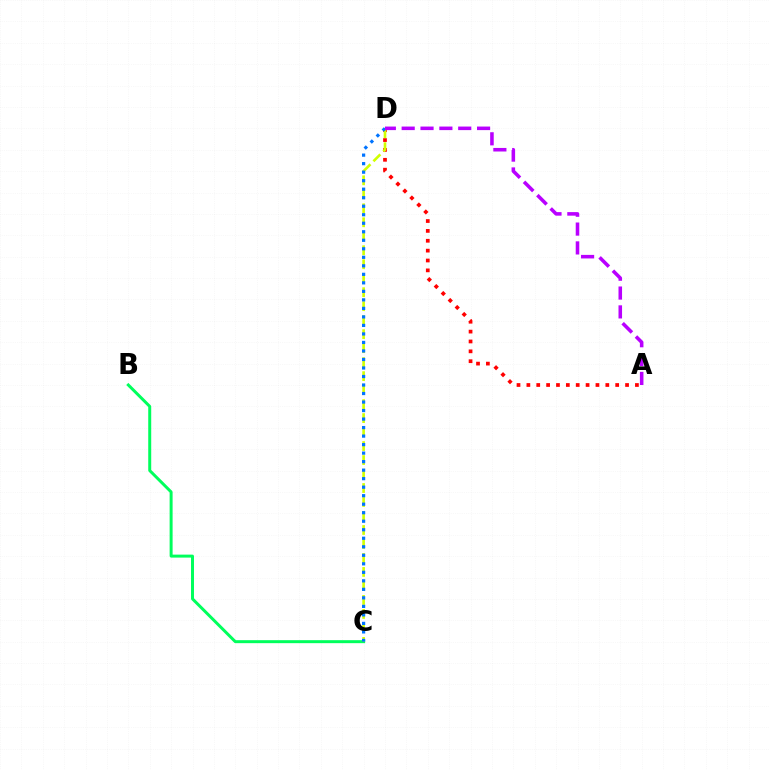{('A', 'D'): [{'color': '#ff0000', 'line_style': 'dotted', 'thickness': 2.68}, {'color': '#b900ff', 'line_style': 'dashed', 'thickness': 2.56}], ('B', 'C'): [{'color': '#00ff5c', 'line_style': 'solid', 'thickness': 2.15}], ('C', 'D'): [{'color': '#d1ff00', 'line_style': 'dashed', 'thickness': 1.9}, {'color': '#0074ff', 'line_style': 'dotted', 'thickness': 2.31}]}